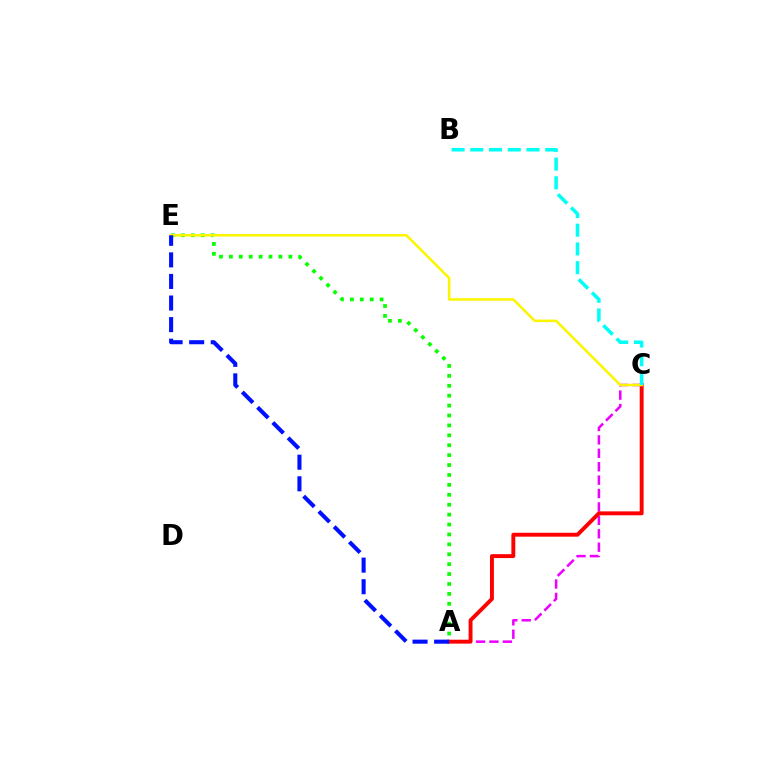{('A', 'C'): [{'color': '#ee00ff', 'line_style': 'dashed', 'thickness': 1.82}, {'color': '#ff0000', 'line_style': 'solid', 'thickness': 2.82}], ('A', 'E'): [{'color': '#08ff00', 'line_style': 'dotted', 'thickness': 2.69}, {'color': '#0010ff', 'line_style': 'dashed', 'thickness': 2.93}], ('C', 'E'): [{'color': '#fcf500', 'line_style': 'solid', 'thickness': 1.83}], ('B', 'C'): [{'color': '#00fff6', 'line_style': 'dashed', 'thickness': 2.55}]}